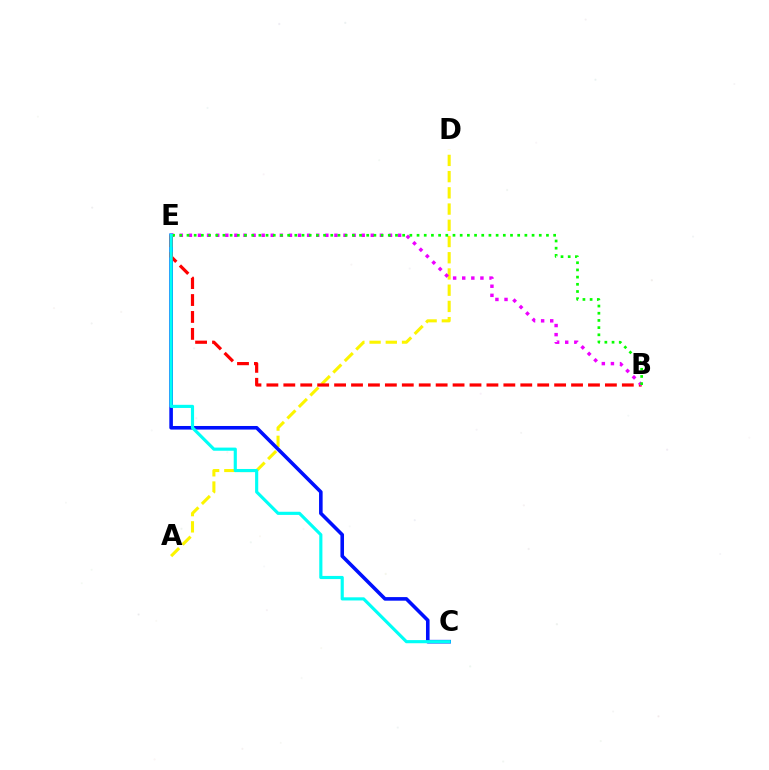{('A', 'D'): [{'color': '#fcf500', 'line_style': 'dashed', 'thickness': 2.2}], ('C', 'E'): [{'color': '#0010ff', 'line_style': 'solid', 'thickness': 2.58}, {'color': '#00fff6', 'line_style': 'solid', 'thickness': 2.27}], ('B', 'E'): [{'color': '#ff0000', 'line_style': 'dashed', 'thickness': 2.3}, {'color': '#ee00ff', 'line_style': 'dotted', 'thickness': 2.47}, {'color': '#08ff00', 'line_style': 'dotted', 'thickness': 1.95}]}